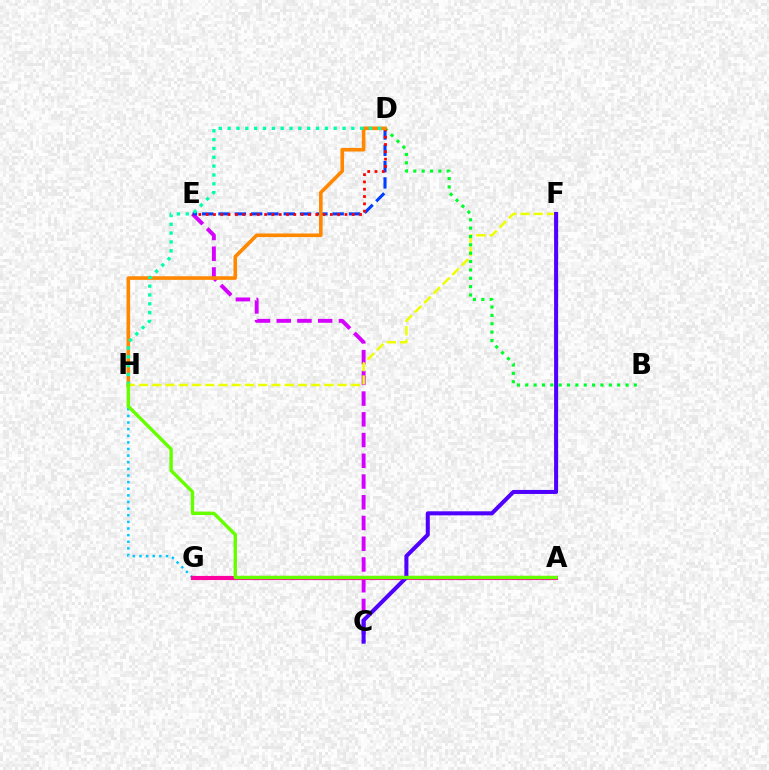{('C', 'E'): [{'color': '#d600ff', 'line_style': 'dashed', 'thickness': 2.82}], ('F', 'H'): [{'color': '#eeff00', 'line_style': 'dashed', 'thickness': 1.8}], ('B', 'D'): [{'color': '#00ff27', 'line_style': 'dotted', 'thickness': 2.27}], ('G', 'H'): [{'color': '#00c7ff', 'line_style': 'dotted', 'thickness': 1.8}], ('A', 'G'): [{'color': '#ff00a0', 'line_style': 'solid', 'thickness': 2.98}], ('D', 'E'): [{'color': '#003fff', 'line_style': 'dashed', 'thickness': 2.22}, {'color': '#ff0000', 'line_style': 'dotted', 'thickness': 1.98}], ('D', 'H'): [{'color': '#ff8800', 'line_style': 'solid', 'thickness': 2.6}, {'color': '#00ffaf', 'line_style': 'dotted', 'thickness': 2.4}], ('C', 'F'): [{'color': '#4f00ff', 'line_style': 'solid', 'thickness': 2.9}], ('A', 'H'): [{'color': '#66ff00', 'line_style': 'solid', 'thickness': 2.45}]}